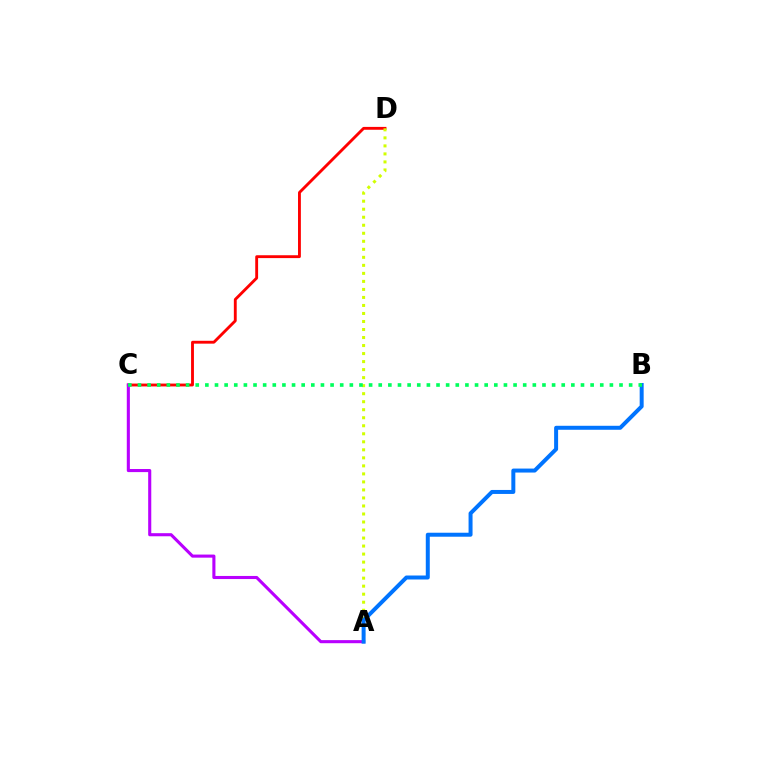{('C', 'D'): [{'color': '#ff0000', 'line_style': 'solid', 'thickness': 2.06}], ('A', 'C'): [{'color': '#b900ff', 'line_style': 'solid', 'thickness': 2.23}], ('A', 'D'): [{'color': '#d1ff00', 'line_style': 'dotted', 'thickness': 2.18}], ('A', 'B'): [{'color': '#0074ff', 'line_style': 'solid', 'thickness': 2.87}], ('B', 'C'): [{'color': '#00ff5c', 'line_style': 'dotted', 'thickness': 2.62}]}